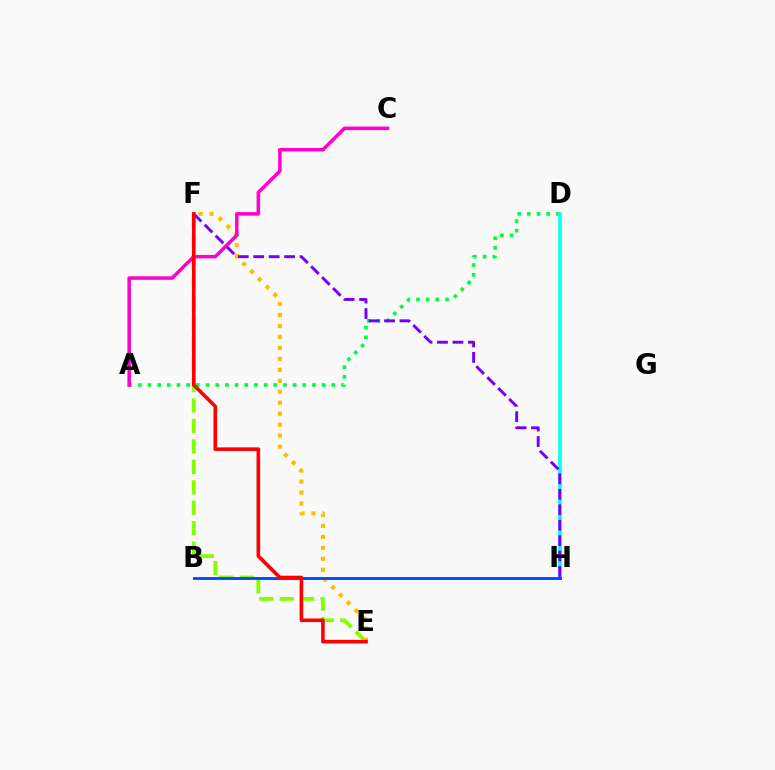{('E', 'F'): [{'color': '#84ff00', 'line_style': 'dashed', 'thickness': 2.78}, {'color': '#ffbd00', 'line_style': 'dotted', 'thickness': 2.98}, {'color': '#ff0000', 'line_style': 'solid', 'thickness': 2.6}], ('A', 'D'): [{'color': '#00ff39', 'line_style': 'dotted', 'thickness': 2.63}], ('D', 'H'): [{'color': '#00fff6', 'line_style': 'solid', 'thickness': 2.54}], ('A', 'C'): [{'color': '#ff00cf', 'line_style': 'solid', 'thickness': 2.53}], ('F', 'H'): [{'color': '#7200ff', 'line_style': 'dashed', 'thickness': 2.1}], ('B', 'H'): [{'color': '#004bff', 'line_style': 'solid', 'thickness': 2.07}]}